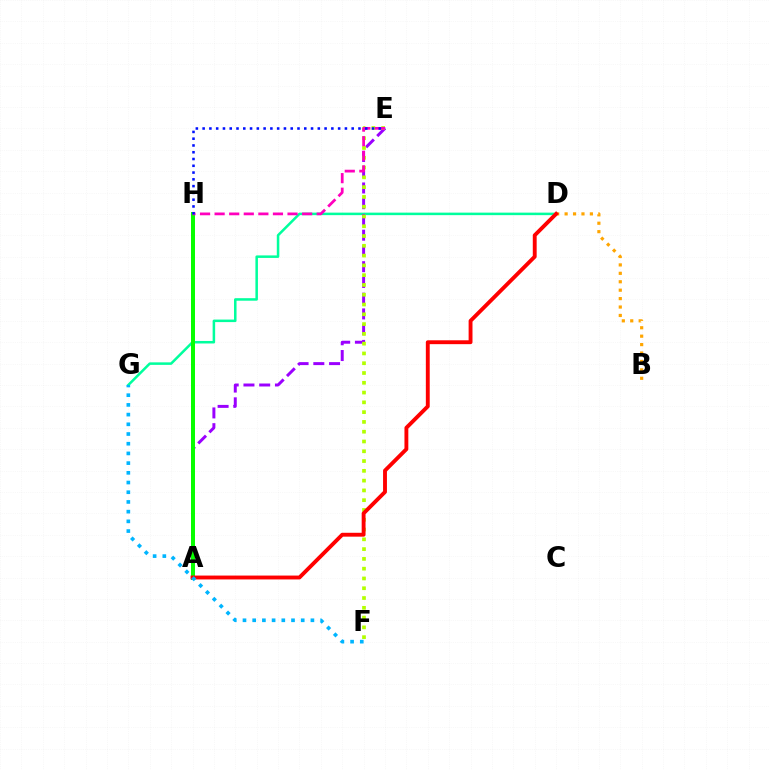{('D', 'G'): [{'color': '#00ff9d', 'line_style': 'solid', 'thickness': 1.82}], ('A', 'E'): [{'color': '#9b00ff', 'line_style': 'dashed', 'thickness': 2.14}], ('E', 'F'): [{'color': '#b3ff00', 'line_style': 'dotted', 'thickness': 2.66}], ('A', 'H'): [{'color': '#08ff00', 'line_style': 'solid', 'thickness': 2.87}], ('B', 'D'): [{'color': '#ffa500', 'line_style': 'dotted', 'thickness': 2.29}], ('E', 'H'): [{'color': '#ff00bd', 'line_style': 'dashed', 'thickness': 1.98}, {'color': '#0010ff', 'line_style': 'dotted', 'thickness': 1.84}], ('A', 'D'): [{'color': '#ff0000', 'line_style': 'solid', 'thickness': 2.79}], ('F', 'G'): [{'color': '#00b5ff', 'line_style': 'dotted', 'thickness': 2.64}]}